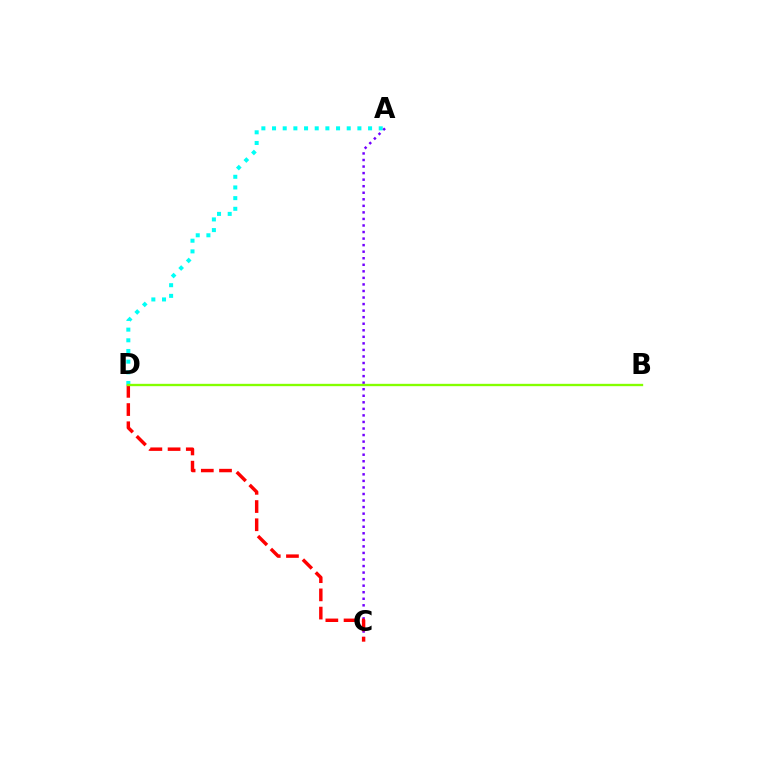{('A', 'D'): [{'color': '#00fff6', 'line_style': 'dotted', 'thickness': 2.9}], ('A', 'C'): [{'color': '#7200ff', 'line_style': 'dotted', 'thickness': 1.78}], ('C', 'D'): [{'color': '#ff0000', 'line_style': 'dashed', 'thickness': 2.47}], ('B', 'D'): [{'color': '#84ff00', 'line_style': 'solid', 'thickness': 1.69}]}